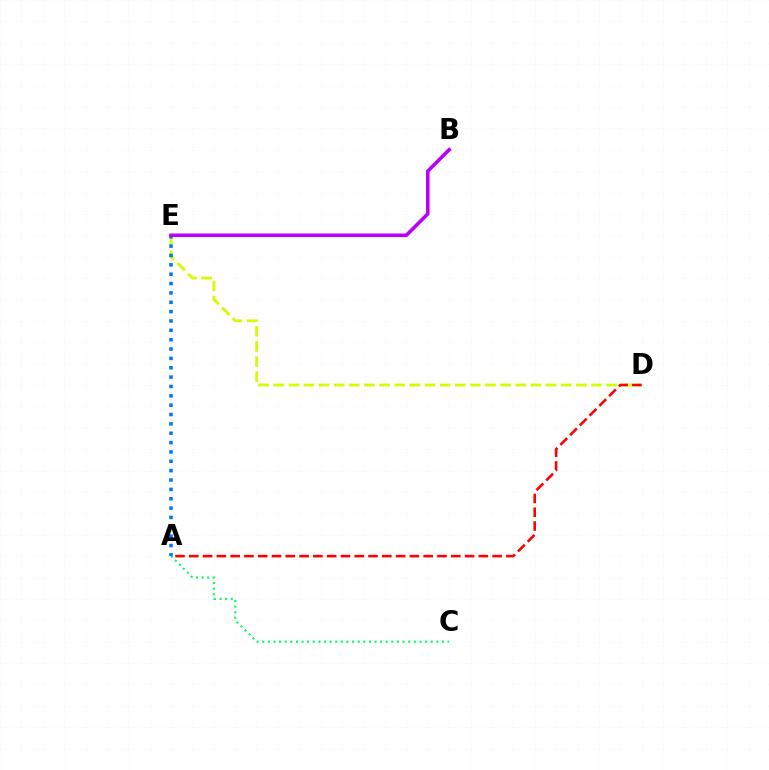{('D', 'E'): [{'color': '#d1ff00', 'line_style': 'dashed', 'thickness': 2.06}], ('A', 'D'): [{'color': '#ff0000', 'line_style': 'dashed', 'thickness': 1.87}], ('A', 'C'): [{'color': '#00ff5c', 'line_style': 'dotted', 'thickness': 1.53}], ('A', 'E'): [{'color': '#0074ff', 'line_style': 'dotted', 'thickness': 2.54}], ('B', 'E'): [{'color': '#b900ff', 'line_style': 'solid', 'thickness': 2.58}]}